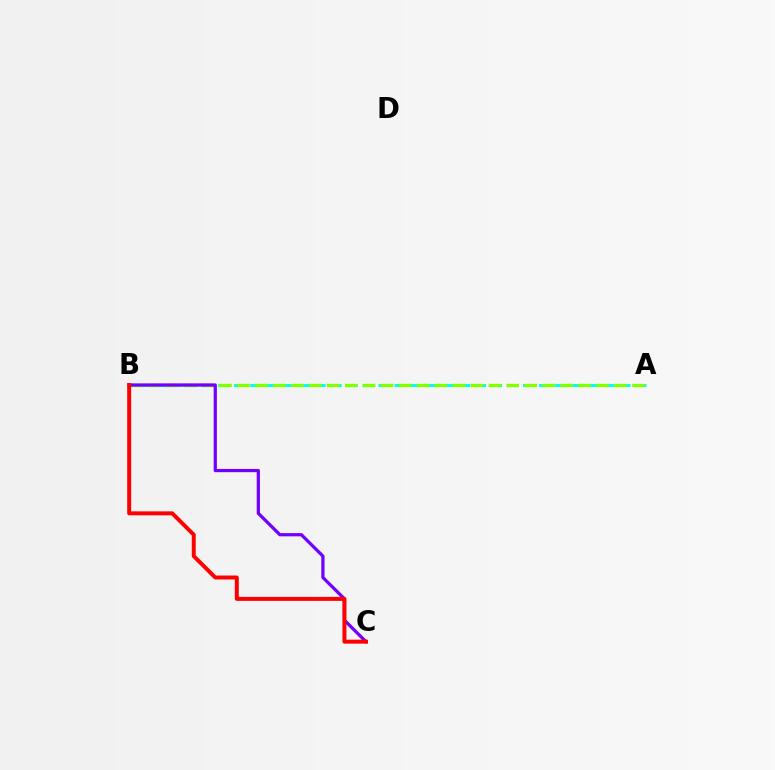{('A', 'B'): [{'color': '#00fff6', 'line_style': 'dashed', 'thickness': 2.18}, {'color': '#84ff00', 'line_style': 'dashed', 'thickness': 2.44}], ('B', 'C'): [{'color': '#7200ff', 'line_style': 'solid', 'thickness': 2.33}, {'color': '#ff0000', 'line_style': 'solid', 'thickness': 2.86}]}